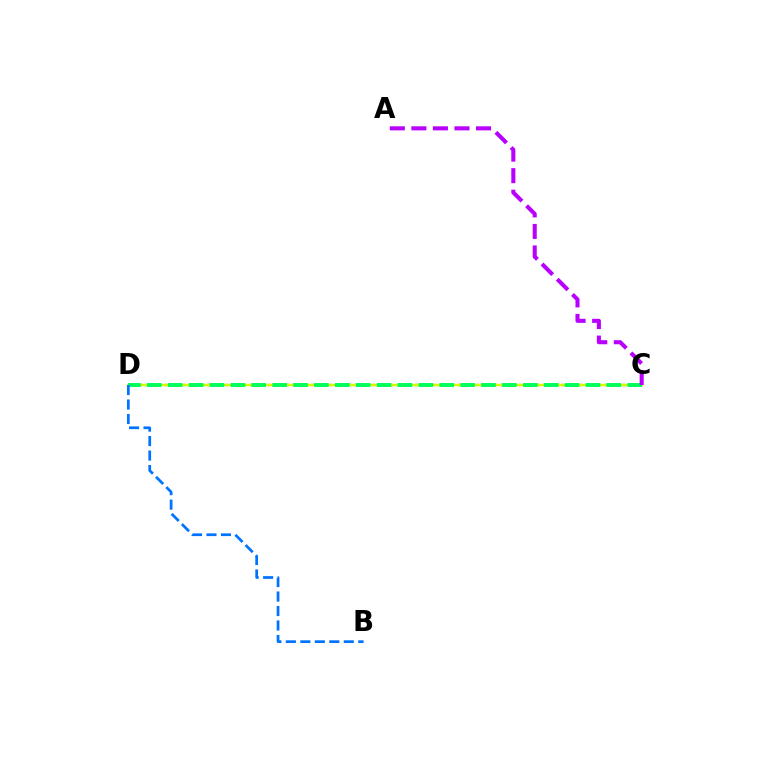{('C', 'D'): [{'color': '#ff0000', 'line_style': 'dotted', 'thickness': 1.66}, {'color': '#d1ff00', 'line_style': 'solid', 'thickness': 1.67}, {'color': '#00ff5c', 'line_style': 'dashed', 'thickness': 2.84}], ('B', 'D'): [{'color': '#0074ff', 'line_style': 'dashed', 'thickness': 1.97}], ('A', 'C'): [{'color': '#b900ff', 'line_style': 'dashed', 'thickness': 2.93}]}